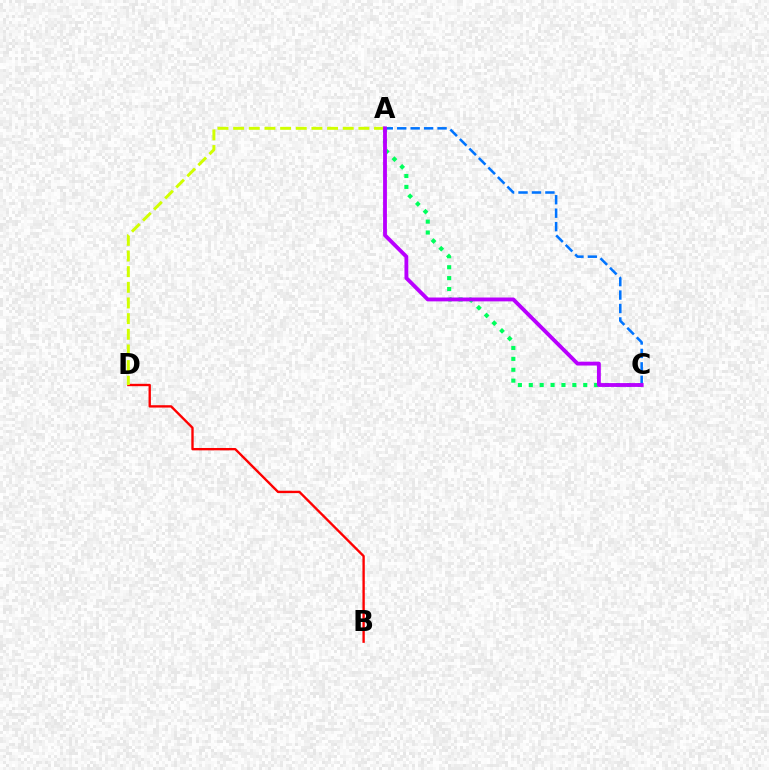{('B', 'D'): [{'color': '#ff0000', 'line_style': 'solid', 'thickness': 1.7}], ('A', 'D'): [{'color': '#d1ff00', 'line_style': 'dashed', 'thickness': 2.13}], ('A', 'C'): [{'color': '#00ff5c', 'line_style': 'dotted', 'thickness': 2.96}, {'color': '#0074ff', 'line_style': 'dashed', 'thickness': 1.83}, {'color': '#b900ff', 'line_style': 'solid', 'thickness': 2.77}]}